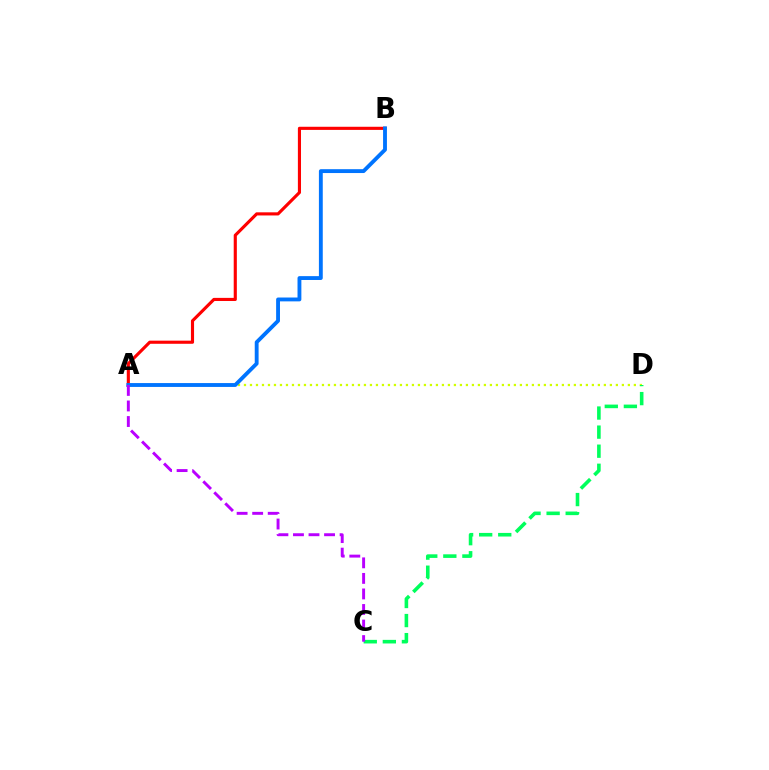{('A', 'D'): [{'color': '#d1ff00', 'line_style': 'dotted', 'thickness': 1.63}], ('C', 'D'): [{'color': '#00ff5c', 'line_style': 'dashed', 'thickness': 2.59}], ('A', 'B'): [{'color': '#ff0000', 'line_style': 'solid', 'thickness': 2.25}, {'color': '#0074ff', 'line_style': 'solid', 'thickness': 2.78}], ('A', 'C'): [{'color': '#b900ff', 'line_style': 'dashed', 'thickness': 2.11}]}